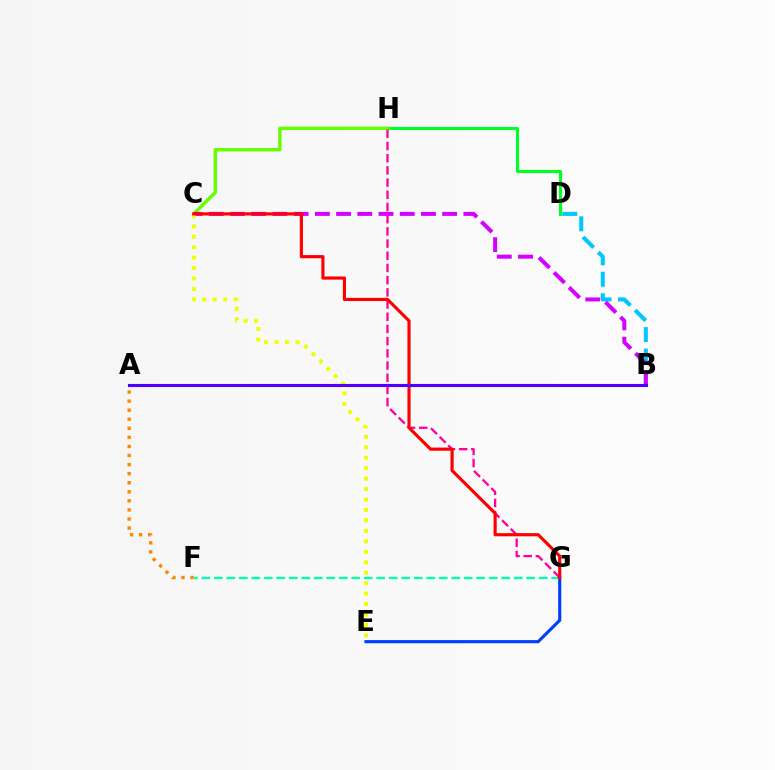{('F', 'G'): [{'color': '#00ffaf', 'line_style': 'dashed', 'thickness': 1.7}], ('A', 'F'): [{'color': '#ff8800', 'line_style': 'dotted', 'thickness': 2.46}], ('D', 'H'): [{'color': '#00ff27', 'line_style': 'solid', 'thickness': 2.24}], ('C', 'H'): [{'color': '#66ff00', 'line_style': 'solid', 'thickness': 2.46}], ('G', 'H'): [{'color': '#ff00a0', 'line_style': 'dashed', 'thickness': 1.66}], ('B', 'D'): [{'color': '#00c7ff', 'line_style': 'dashed', 'thickness': 2.92}], ('B', 'C'): [{'color': '#d600ff', 'line_style': 'dashed', 'thickness': 2.88}], ('C', 'E'): [{'color': '#eeff00', 'line_style': 'dotted', 'thickness': 2.84}], ('E', 'G'): [{'color': '#003fff', 'line_style': 'solid', 'thickness': 2.25}], ('C', 'G'): [{'color': '#ff0000', 'line_style': 'solid', 'thickness': 2.27}], ('A', 'B'): [{'color': '#4f00ff', 'line_style': 'solid', 'thickness': 2.22}]}